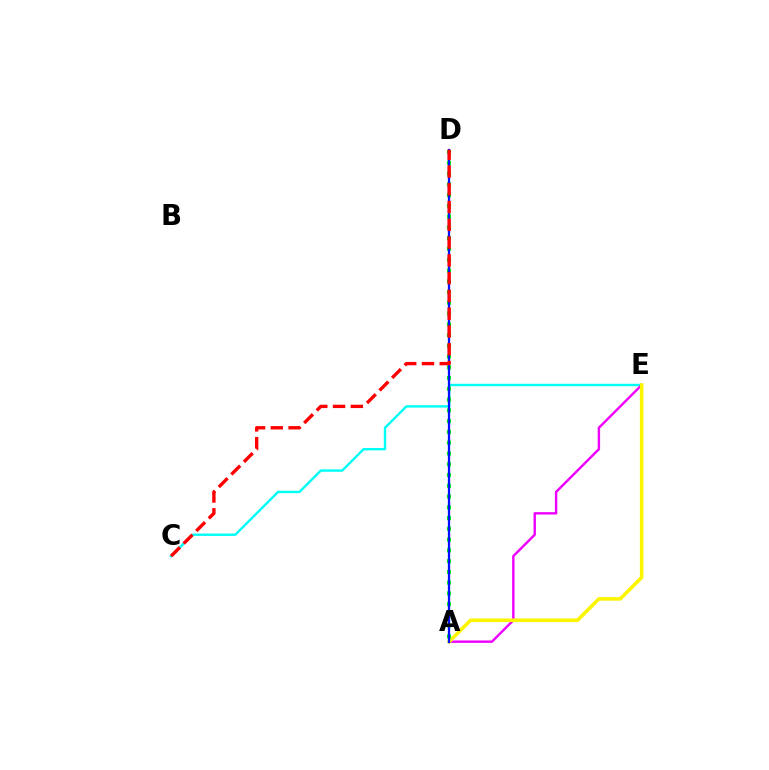{('C', 'E'): [{'color': '#00fff6', 'line_style': 'solid', 'thickness': 1.73}], ('A', 'E'): [{'color': '#ee00ff', 'line_style': 'solid', 'thickness': 1.74}, {'color': '#fcf500', 'line_style': 'solid', 'thickness': 2.57}], ('A', 'D'): [{'color': '#08ff00', 'line_style': 'dotted', 'thickness': 2.92}, {'color': '#0010ff', 'line_style': 'solid', 'thickness': 1.66}], ('C', 'D'): [{'color': '#ff0000', 'line_style': 'dashed', 'thickness': 2.41}]}